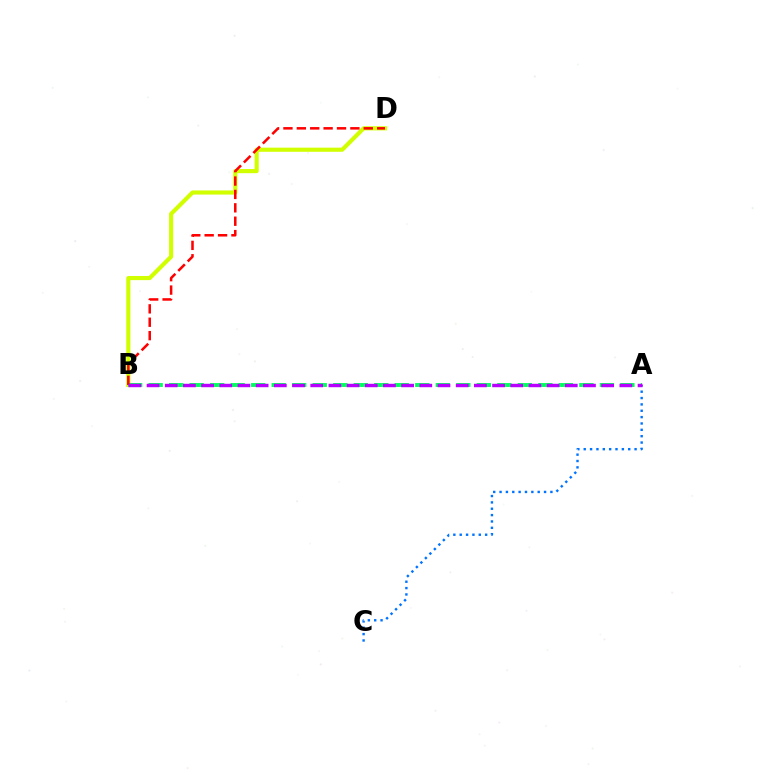{('B', 'D'): [{'color': '#d1ff00', 'line_style': 'solid', 'thickness': 2.98}, {'color': '#ff0000', 'line_style': 'dashed', 'thickness': 1.82}], ('A', 'B'): [{'color': '#00ff5c', 'line_style': 'dashed', 'thickness': 2.79}, {'color': '#b900ff', 'line_style': 'dashed', 'thickness': 2.47}], ('A', 'C'): [{'color': '#0074ff', 'line_style': 'dotted', 'thickness': 1.73}]}